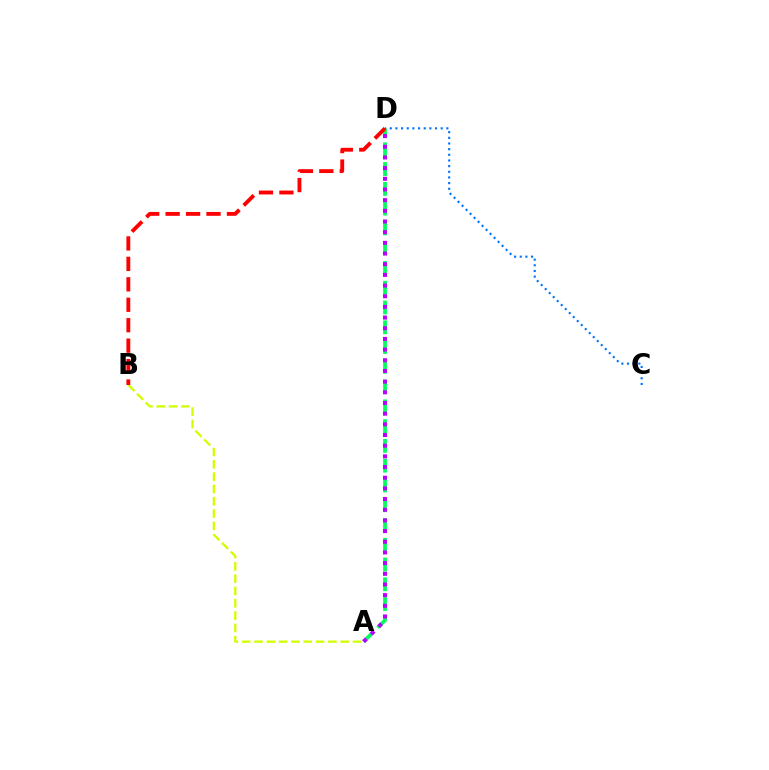{('A', 'D'): [{'color': '#00ff5c', 'line_style': 'dashed', 'thickness': 2.69}, {'color': '#b900ff', 'line_style': 'dotted', 'thickness': 2.9}], ('A', 'B'): [{'color': '#d1ff00', 'line_style': 'dashed', 'thickness': 1.67}], ('C', 'D'): [{'color': '#0074ff', 'line_style': 'dotted', 'thickness': 1.54}], ('B', 'D'): [{'color': '#ff0000', 'line_style': 'dashed', 'thickness': 2.78}]}